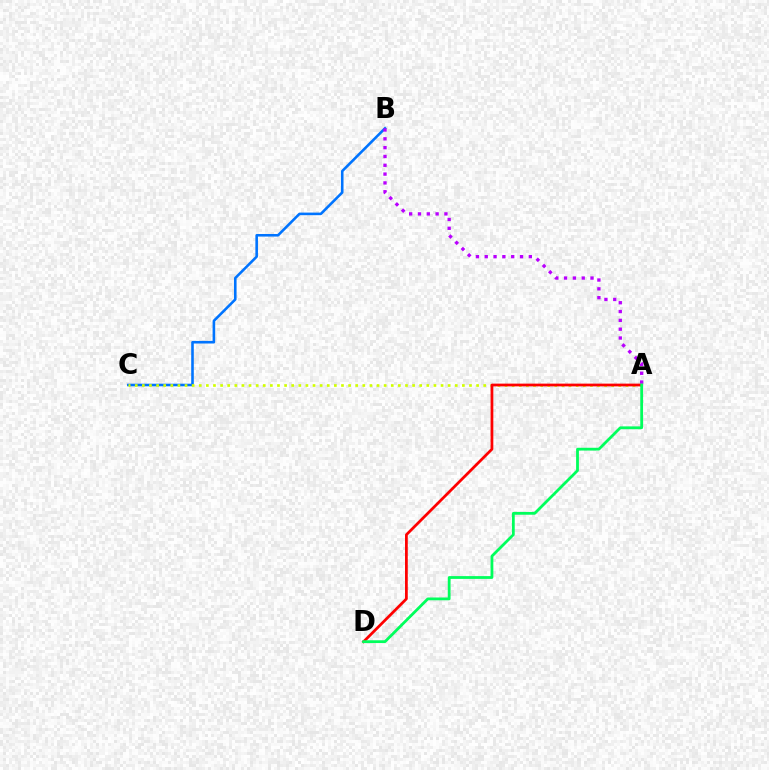{('B', 'C'): [{'color': '#0074ff', 'line_style': 'solid', 'thickness': 1.86}], ('A', 'C'): [{'color': '#d1ff00', 'line_style': 'dotted', 'thickness': 1.93}], ('A', 'D'): [{'color': '#ff0000', 'line_style': 'solid', 'thickness': 1.98}, {'color': '#00ff5c', 'line_style': 'solid', 'thickness': 2.01}], ('A', 'B'): [{'color': '#b900ff', 'line_style': 'dotted', 'thickness': 2.4}]}